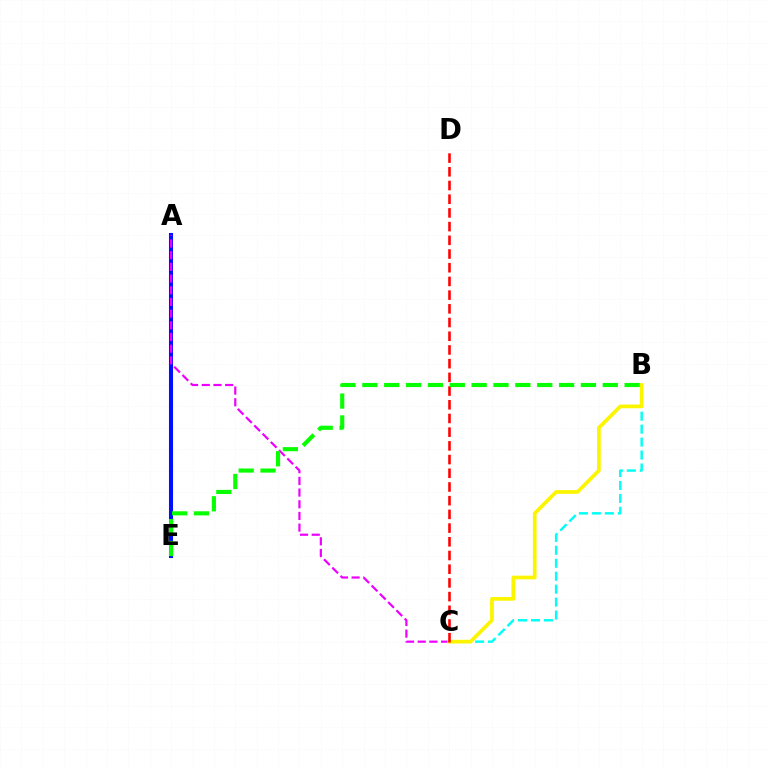{('A', 'E'): [{'color': '#0010ff', 'line_style': 'solid', 'thickness': 2.93}], ('B', 'C'): [{'color': '#00fff6', 'line_style': 'dashed', 'thickness': 1.76}, {'color': '#fcf500', 'line_style': 'solid', 'thickness': 2.68}], ('A', 'C'): [{'color': '#ee00ff', 'line_style': 'dashed', 'thickness': 1.59}], ('C', 'D'): [{'color': '#ff0000', 'line_style': 'dashed', 'thickness': 1.86}], ('B', 'E'): [{'color': '#08ff00', 'line_style': 'dashed', 'thickness': 2.97}]}